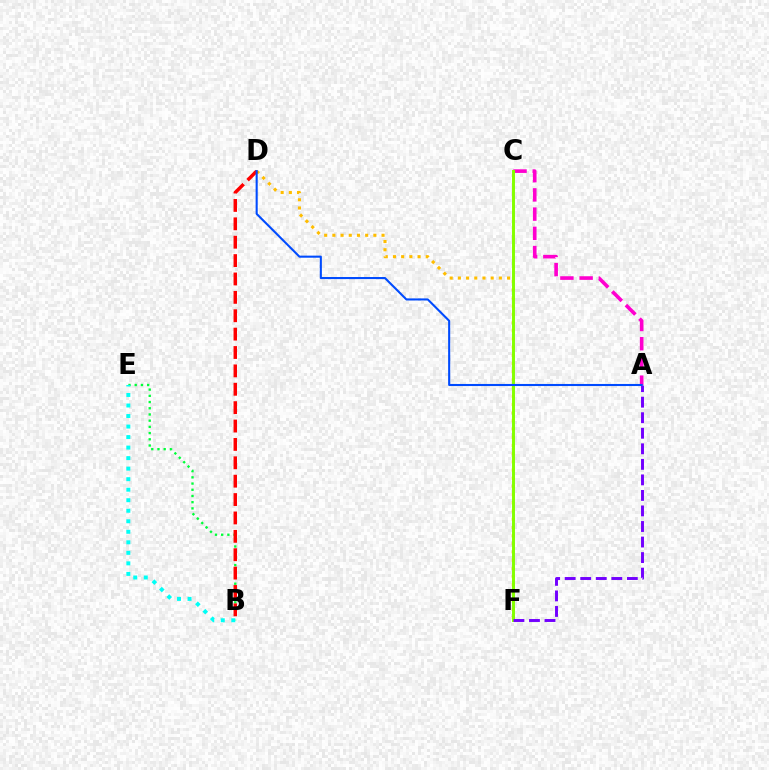{('A', 'C'): [{'color': '#ff00cf', 'line_style': 'dashed', 'thickness': 2.61}], ('D', 'F'): [{'color': '#ffbd00', 'line_style': 'dotted', 'thickness': 2.23}], ('C', 'F'): [{'color': '#84ff00', 'line_style': 'solid', 'thickness': 2.13}], ('B', 'E'): [{'color': '#00ff39', 'line_style': 'dotted', 'thickness': 1.69}, {'color': '#00fff6', 'line_style': 'dotted', 'thickness': 2.86}], ('B', 'D'): [{'color': '#ff0000', 'line_style': 'dashed', 'thickness': 2.5}], ('A', 'F'): [{'color': '#7200ff', 'line_style': 'dashed', 'thickness': 2.11}], ('A', 'D'): [{'color': '#004bff', 'line_style': 'solid', 'thickness': 1.5}]}